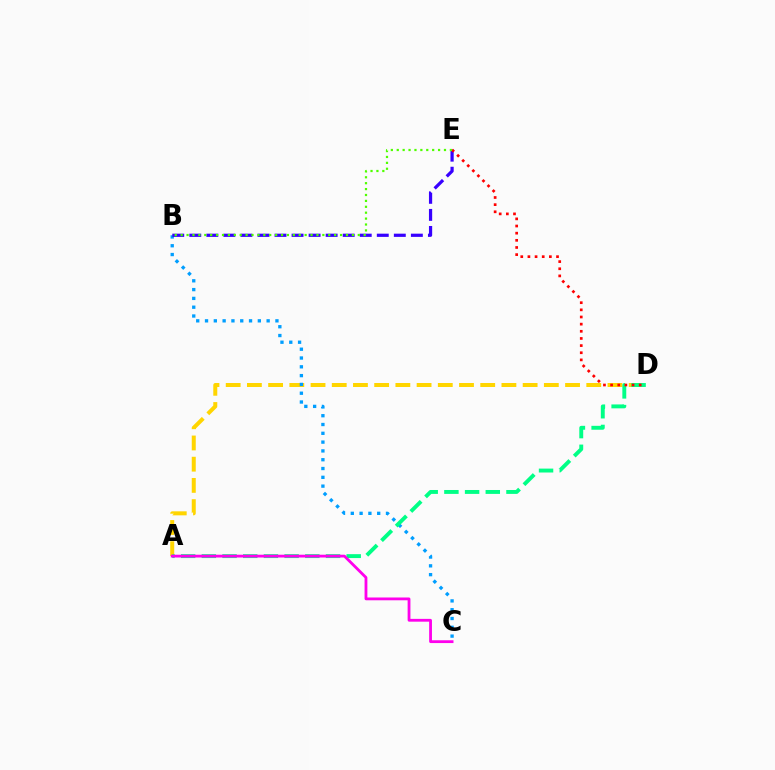{('A', 'D'): [{'color': '#ffd500', 'line_style': 'dashed', 'thickness': 2.88}, {'color': '#00ff86', 'line_style': 'dashed', 'thickness': 2.81}], ('B', 'C'): [{'color': '#009eff', 'line_style': 'dotted', 'thickness': 2.39}], ('B', 'E'): [{'color': '#3700ff', 'line_style': 'dashed', 'thickness': 2.32}, {'color': '#4fff00', 'line_style': 'dotted', 'thickness': 1.6}], ('A', 'C'): [{'color': '#ff00ed', 'line_style': 'solid', 'thickness': 2.02}], ('D', 'E'): [{'color': '#ff0000', 'line_style': 'dotted', 'thickness': 1.94}]}